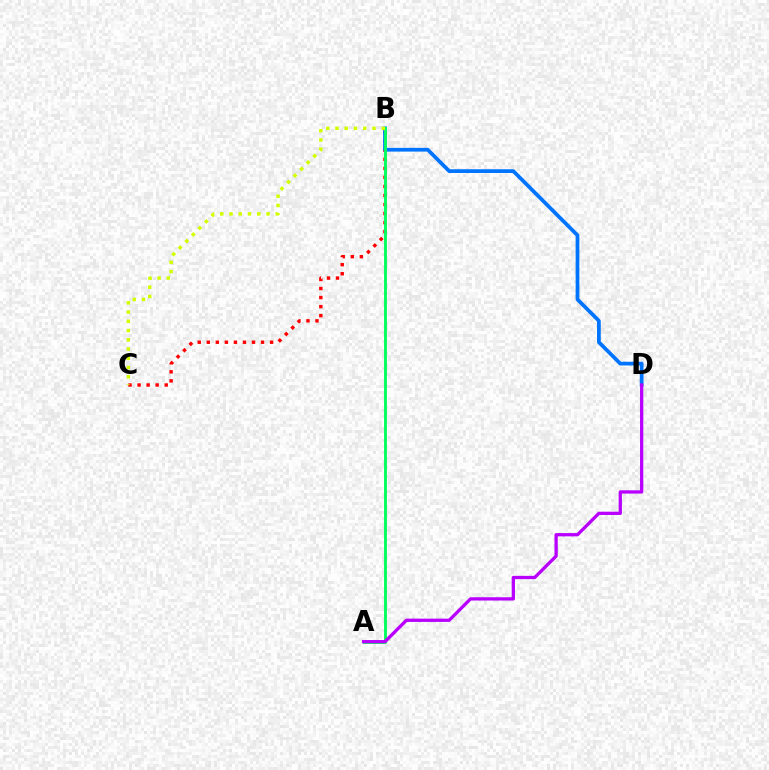{('B', 'C'): [{'color': '#ff0000', 'line_style': 'dotted', 'thickness': 2.46}, {'color': '#d1ff00', 'line_style': 'dotted', 'thickness': 2.51}], ('B', 'D'): [{'color': '#0074ff', 'line_style': 'solid', 'thickness': 2.7}], ('A', 'B'): [{'color': '#00ff5c', 'line_style': 'solid', 'thickness': 2.07}], ('A', 'D'): [{'color': '#b900ff', 'line_style': 'solid', 'thickness': 2.36}]}